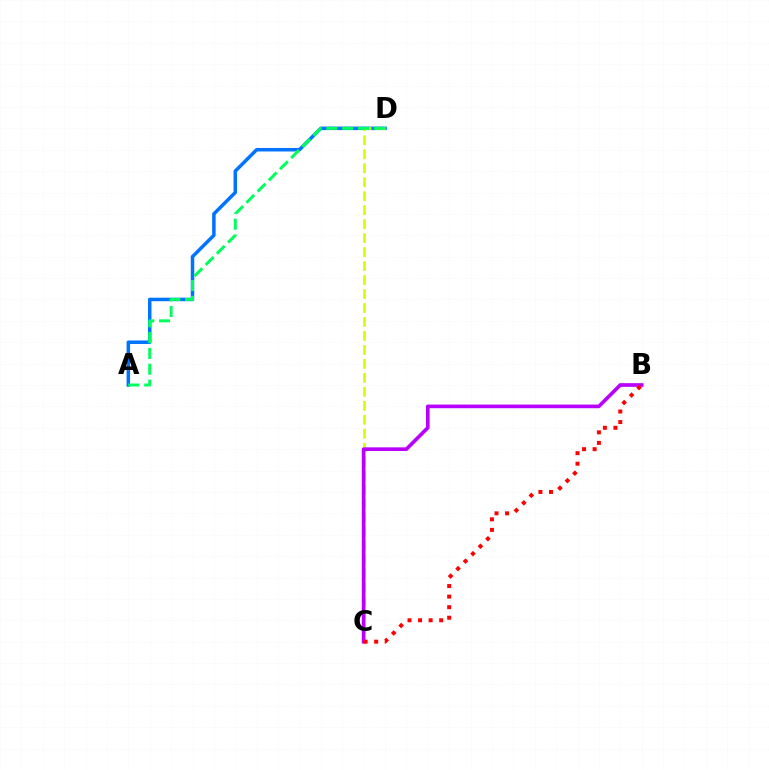{('A', 'D'): [{'color': '#0074ff', 'line_style': 'solid', 'thickness': 2.53}, {'color': '#00ff5c', 'line_style': 'dashed', 'thickness': 2.15}], ('C', 'D'): [{'color': '#d1ff00', 'line_style': 'dashed', 'thickness': 1.9}], ('B', 'C'): [{'color': '#b900ff', 'line_style': 'solid', 'thickness': 2.64}, {'color': '#ff0000', 'line_style': 'dotted', 'thickness': 2.87}]}